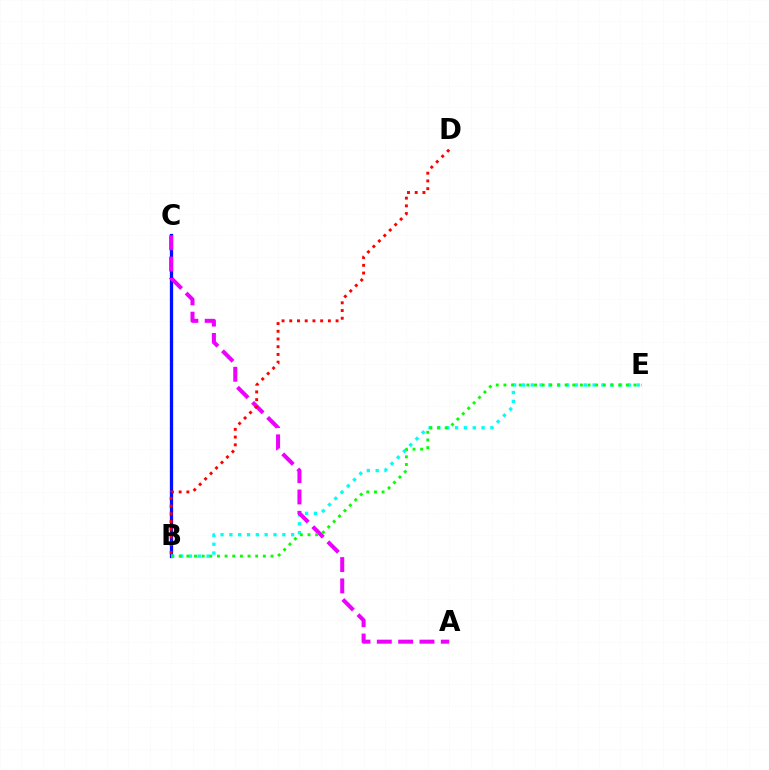{('B', 'C'): [{'color': '#fcf500', 'line_style': 'dotted', 'thickness': 1.84}, {'color': '#0010ff', 'line_style': 'solid', 'thickness': 2.36}], ('B', 'E'): [{'color': '#00fff6', 'line_style': 'dotted', 'thickness': 2.4}, {'color': '#08ff00', 'line_style': 'dotted', 'thickness': 2.08}], ('A', 'C'): [{'color': '#ee00ff', 'line_style': 'dashed', 'thickness': 2.9}], ('B', 'D'): [{'color': '#ff0000', 'line_style': 'dotted', 'thickness': 2.1}]}